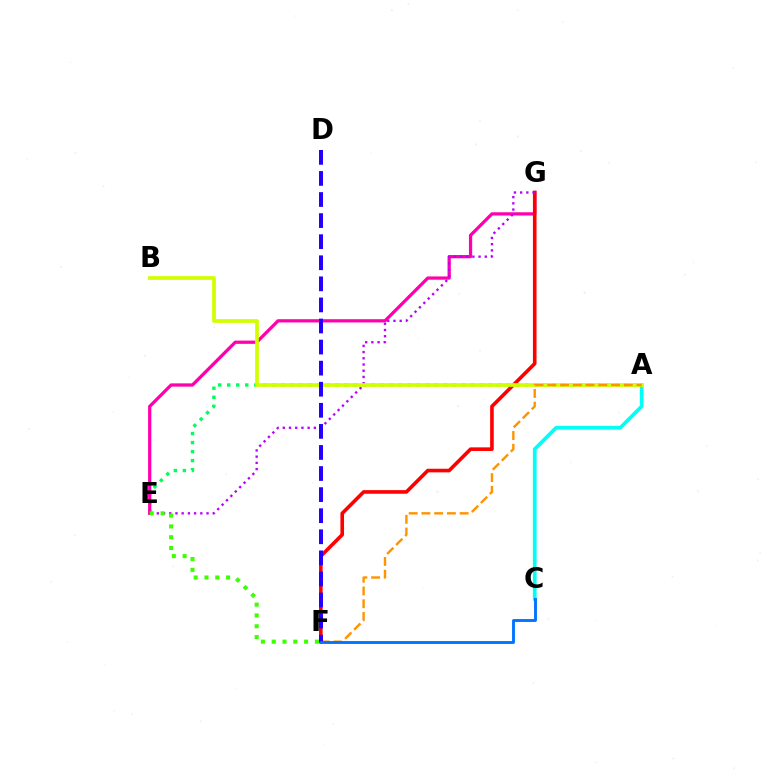{('A', 'E'): [{'color': '#00ff5c', 'line_style': 'dotted', 'thickness': 2.45}], ('E', 'G'): [{'color': '#ff00ac', 'line_style': 'solid', 'thickness': 2.34}, {'color': '#b900ff', 'line_style': 'dotted', 'thickness': 1.69}], ('A', 'C'): [{'color': '#00fff6', 'line_style': 'solid', 'thickness': 2.69}], ('F', 'G'): [{'color': '#ff0000', 'line_style': 'solid', 'thickness': 2.61}], ('A', 'B'): [{'color': '#d1ff00', 'line_style': 'solid', 'thickness': 2.68}], ('E', 'F'): [{'color': '#3dff00', 'line_style': 'dotted', 'thickness': 2.94}], ('A', 'F'): [{'color': '#ff9400', 'line_style': 'dashed', 'thickness': 1.73}], ('D', 'F'): [{'color': '#2500ff', 'line_style': 'dashed', 'thickness': 2.86}], ('C', 'F'): [{'color': '#0074ff', 'line_style': 'solid', 'thickness': 2.07}]}